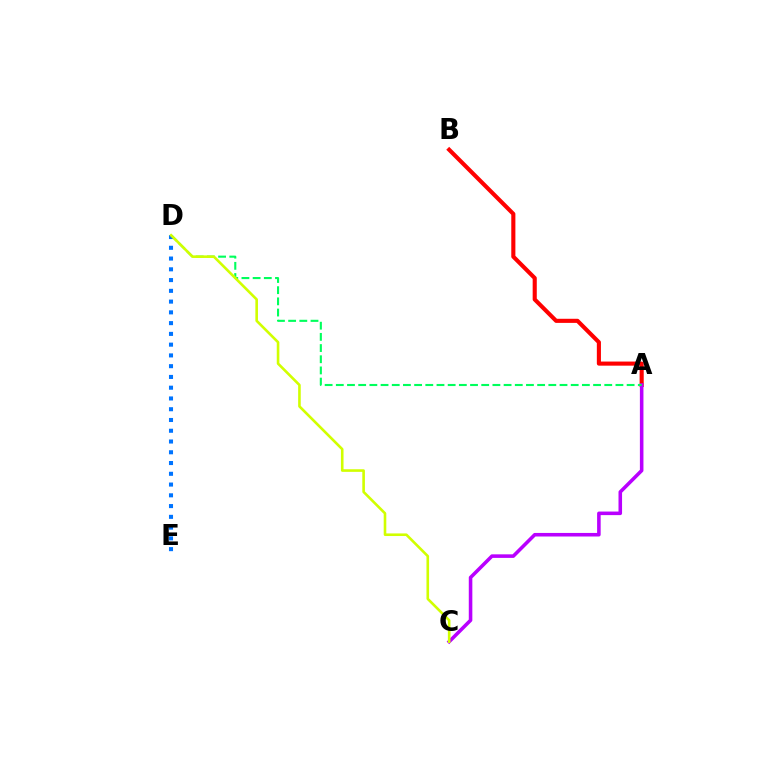{('A', 'B'): [{'color': '#ff0000', 'line_style': 'solid', 'thickness': 2.96}], ('A', 'C'): [{'color': '#b900ff', 'line_style': 'solid', 'thickness': 2.56}], ('A', 'D'): [{'color': '#00ff5c', 'line_style': 'dashed', 'thickness': 1.52}], ('D', 'E'): [{'color': '#0074ff', 'line_style': 'dotted', 'thickness': 2.92}], ('C', 'D'): [{'color': '#d1ff00', 'line_style': 'solid', 'thickness': 1.88}]}